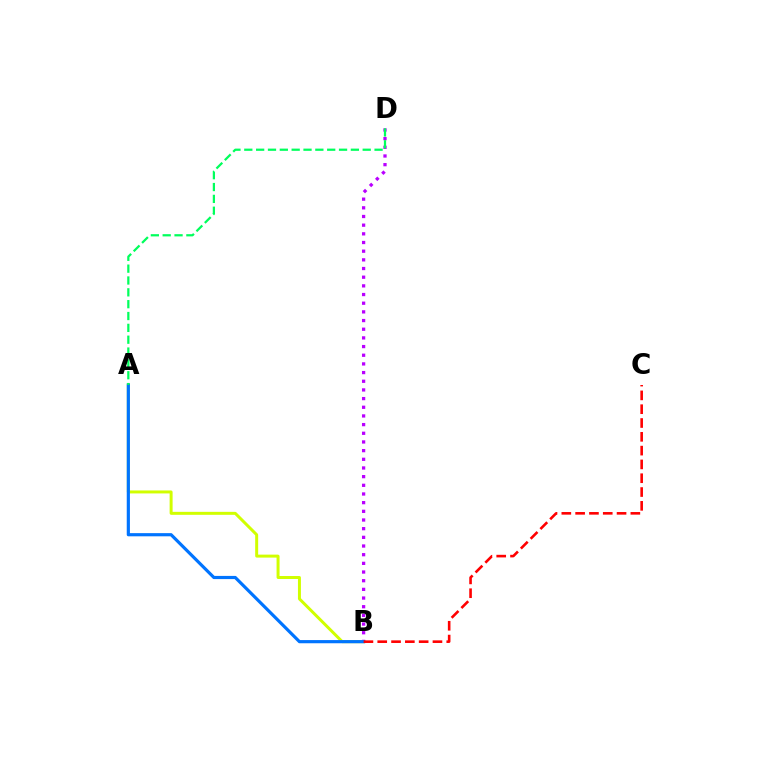{('A', 'B'): [{'color': '#d1ff00', 'line_style': 'solid', 'thickness': 2.15}, {'color': '#0074ff', 'line_style': 'solid', 'thickness': 2.29}], ('B', 'D'): [{'color': '#b900ff', 'line_style': 'dotted', 'thickness': 2.36}], ('A', 'D'): [{'color': '#00ff5c', 'line_style': 'dashed', 'thickness': 1.61}], ('B', 'C'): [{'color': '#ff0000', 'line_style': 'dashed', 'thickness': 1.88}]}